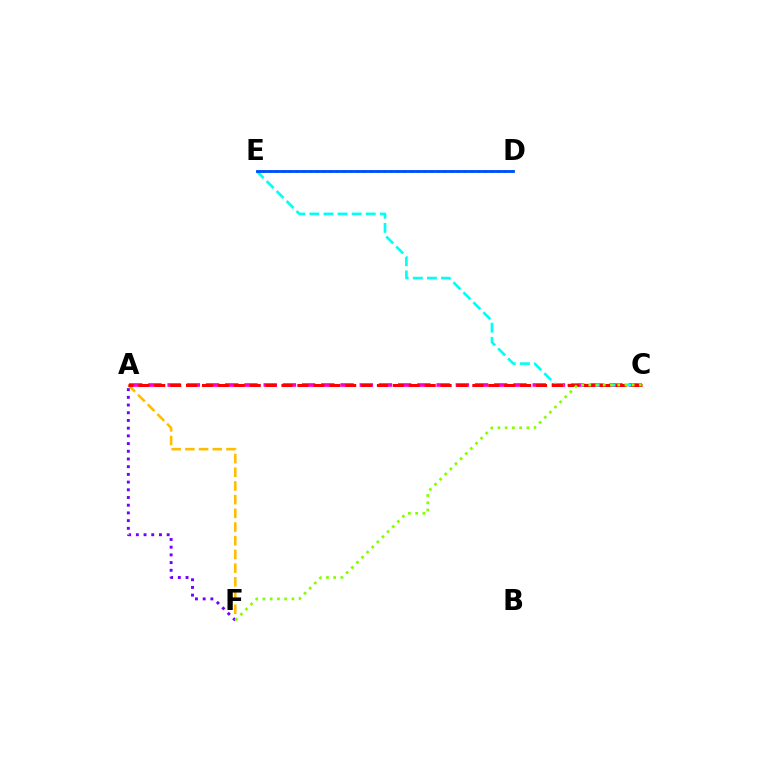{('A', 'F'): [{'color': '#ffbd00', 'line_style': 'dashed', 'thickness': 1.86}, {'color': '#7200ff', 'line_style': 'dotted', 'thickness': 2.09}], ('A', 'C'): [{'color': '#ff00cf', 'line_style': 'dashed', 'thickness': 2.61}, {'color': '#ff0000', 'line_style': 'dashed', 'thickness': 2.16}], ('C', 'E'): [{'color': '#00fff6', 'line_style': 'dashed', 'thickness': 1.92}], ('D', 'E'): [{'color': '#00ff39', 'line_style': 'dotted', 'thickness': 1.83}, {'color': '#004bff', 'line_style': 'solid', 'thickness': 2.02}], ('C', 'F'): [{'color': '#84ff00', 'line_style': 'dotted', 'thickness': 1.97}]}